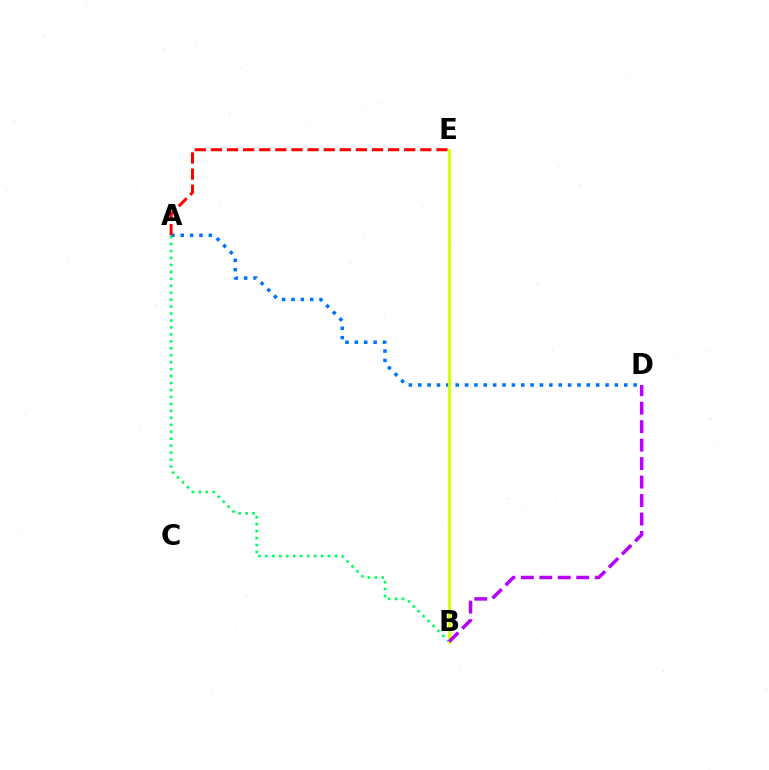{('A', 'D'): [{'color': '#0074ff', 'line_style': 'dotted', 'thickness': 2.54}], ('A', 'B'): [{'color': '#00ff5c', 'line_style': 'dotted', 'thickness': 1.89}], ('B', 'E'): [{'color': '#d1ff00', 'line_style': 'solid', 'thickness': 2.03}], ('B', 'D'): [{'color': '#b900ff', 'line_style': 'dashed', 'thickness': 2.51}], ('A', 'E'): [{'color': '#ff0000', 'line_style': 'dashed', 'thickness': 2.19}]}